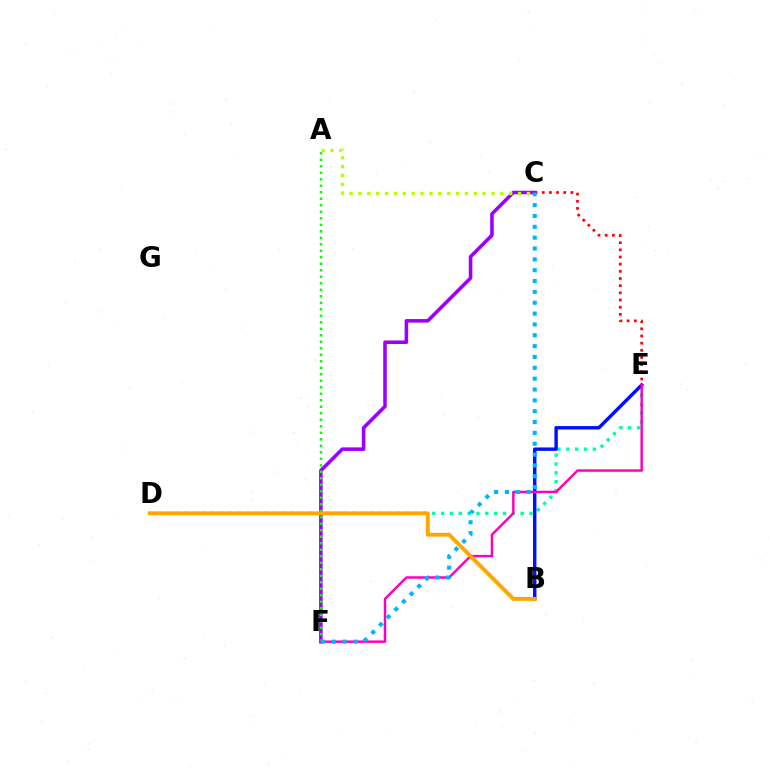{('C', 'F'): [{'color': '#9b00ff', 'line_style': 'solid', 'thickness': 2.56}, {'color': '#00b5ff', 'line_style': 'dotted', 'thickness': 2.95}], ('A', 'F'): [{'color': '#08ff00', 'line_style': 'dotted', 'thickness': 1.77}], ('D', 'E'): [{'color': '#00ff9d', 'line_style': 'dotted', 'thickness': 2.4}], ('A', 'C'): [{'color': '#b3ff00', 'line_style': 'dotted', 'thickness': 2.41}], ('C', 'E'): [{'color': '#ff0000', 'line_style': 'dotted', 'thickness': 1.95}], ('B', 'E'): [{'color': '#0010ff', 'line_style': 'solid', 'thickness': 2.46}], ('E', 'F'): [{'color': '#ff00bd', 'line_style': 'solid', 'thickness': 1.78}], ('B', 'D'): [{'color': '#ffa500', 'line_style': 'solid', 'thickness': 2.79}]}